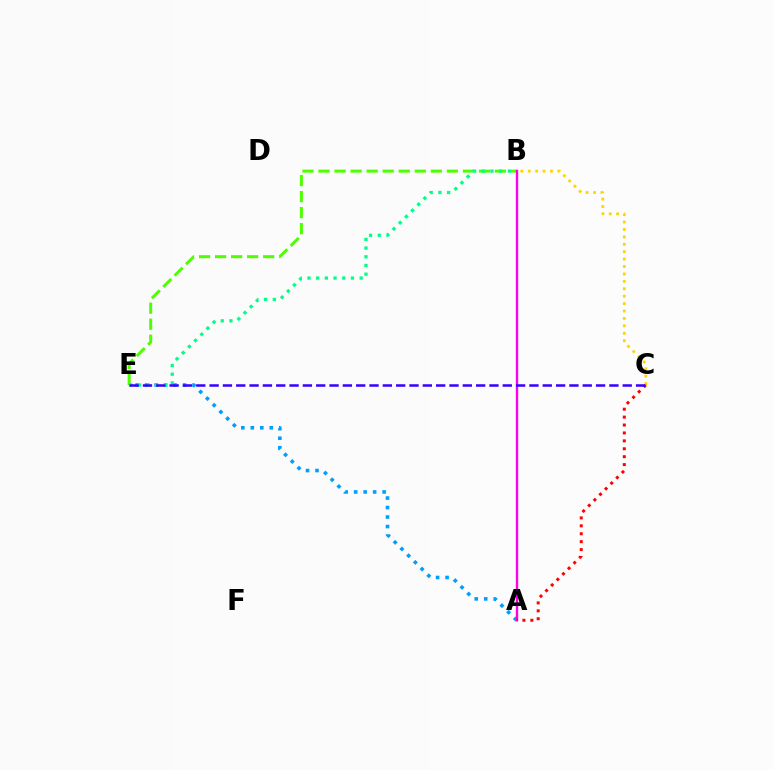{('A', 'E'): [{'color': '#009eff', 'line_style': 'dotted', 'thickness': 2.58}], ('B', 'E'): [{'color': '#4fff00', 'line_style': 'dashed', 'thickness': 2.18}, {'color': '#00ff86', 'line_style': 'dotted', 'thickness': 2.36}], ('B', 'C'): [{'color': '#ffd500', 'line_style': 'dotted', 'thickness': 2.01}], ('A', 'B'): [{'color': '#ff00ed', 'line_style': 'solid', 'thickness': 1.71}], ('A', 'C'): [{'color': '#ff0000', 'line_style': 'dotted', 'thickness': 2.15}], ('C', 'E'): [{'color': '#3700ff', 'line_style': 'dashed', 'thickness': 1.81}]}